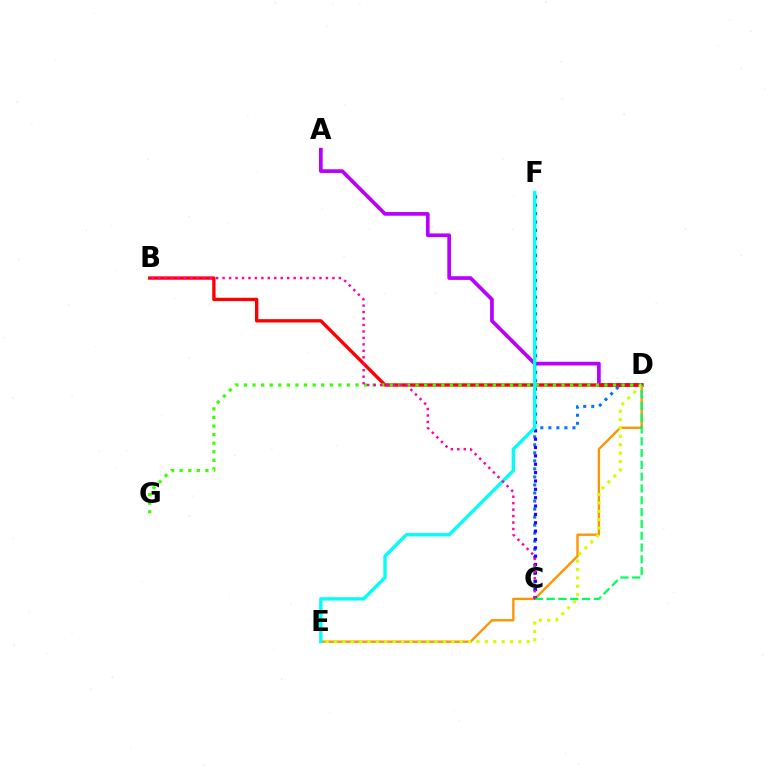{('D', 'E'): [{'color': '#ff9400', 'line_style': 'solid', 'thickness': 1.7}, {'color': '#d1ff00', 'line_style': 'dotted', 'thickness': 2.28}], ('A', 'D'): [{'color': '#b900ff', 'line_style': 'solid', 'thickness': 2.66}], ('C', 'D'): [{'color': '#0074ff', 'line_style': 'dotted', 'thickness': 2.18}, {'color': '#00ff5c', 'line_style': 'dashed', 'thickness': 1.6}], ('B', 'D'): [{'color': '#ff0000', 'line_style': 'solid', 'thickness': 2.41}], ('D', 'G'): [{'color': '#3dff00', 'line_style': 'dotted', 'thickness': 2.33}], ('C', 'F'): [{'color': '#2500ff', 'line_style': 'dotted', 'thickness': 2.27}], ('E', 'F'): [{'color': '#00fff6', 'line_style': 'solid', 'thickness': 2.41}], ('B', 'C'): [{'color': '#ff00ac', 'line_style': 'dotted', 'thickness': 1.76}]}